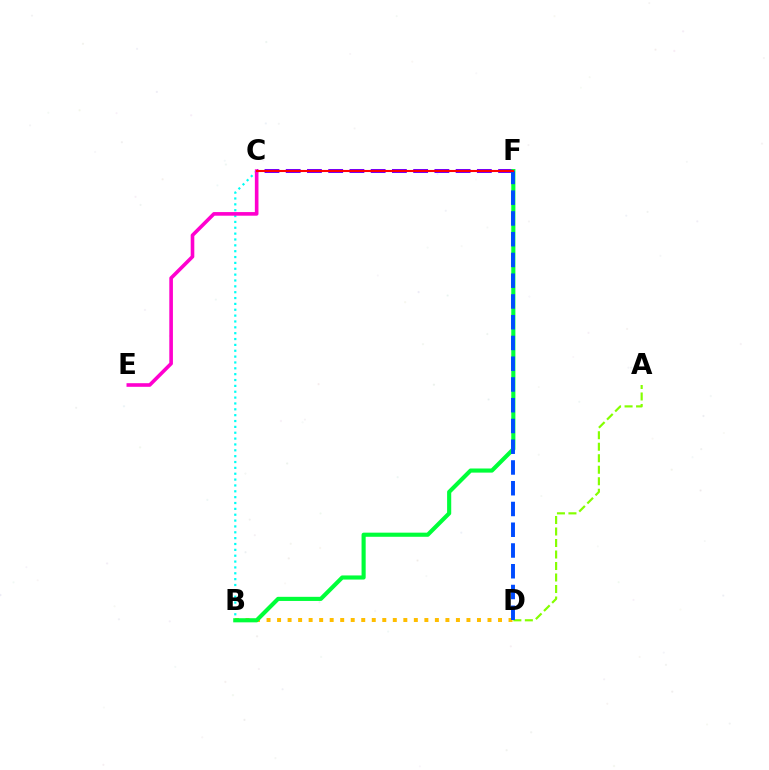{('B', 'C'): [{'color': '#00fff6', 'line_style': 'dotted', 'thickness': 1.59}], ('B', 'D'): [{'color': '#ffbd00', 'line_style': 'dotted', 'thickness': 2.86}], ('C', 'F'): [{'color': '#7200ff', 'line_style': 'dashed', 'thickness': 2.89}, {'color': '#ff0000', 'line_style': 'solid', 'thickness': 1.5}], ('B', 'F'): [{'color': '#00ff39', 'line_style': 'solid', 'thickness': 2.97}], ('A', 'D'): [{'color': '#84ff00', 'line_style': 'dashed', 'thickness': 1.56}], ('D', 'F'): [{'color': '#004bff', 'line_style': 'dashed', 'thickness': 2.82}], ('C', 'E'): [{'color': '#ff00cf', 'line_style': 'solid', 'thickness': 2.61}]}